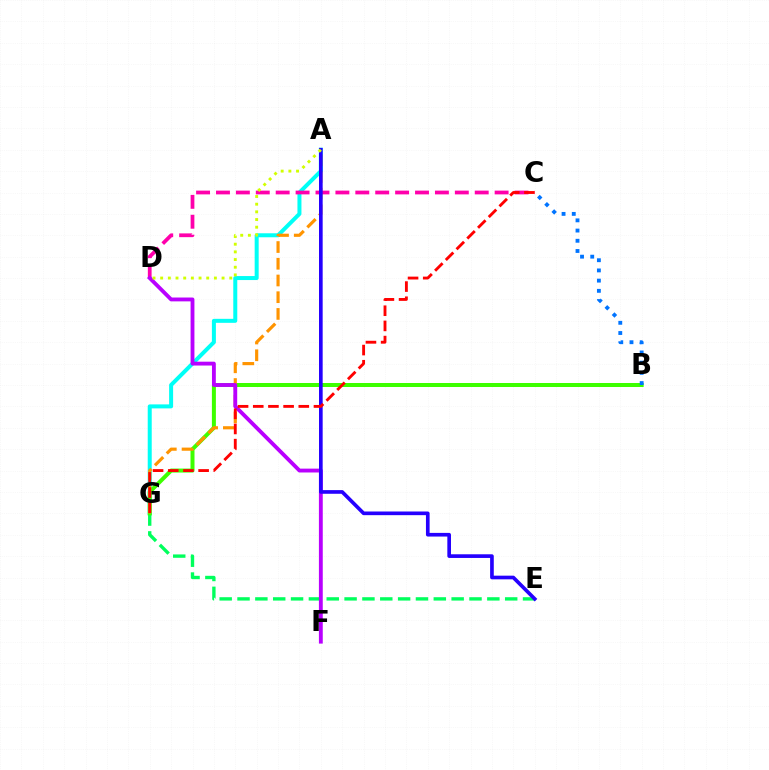{('A', 'G'): [{'color': '#00fff6', 'line_style': 'solid', 'thickness': 2.88}, {'color': '#ff9400', 'line_style': 'dashed', 'thickness': 2.27}], ('E', 'G'): [{'color': '#00ff5c', 'line_style': 'dashed', 'thickness': 2.42}], ('B', 'G'): [{'color': '#3dff00', 'line_style': 'solid', 'thickness': 2.88}], ('C', 'D'): [{'color': '#ff00ac', 'line_style': 'dashed', 'thickness': 2.7}], ('B', 'C'): [{'color': '#0074ff', 'line_style': 'dotted', 'thickness': 2.77}], ('D', 'F'): [{'color': '#b900ff', 'line_style': 'solid', 'thickness': 2.77}], ('A', 'E'): [{'color': '#2500ff', 'line_style': 'solid', 'thickness': 2.64}], ('A', 'D'): [{'color': '#d1ff00', 'line_style': 'dotted', 'thickness': 2.09}], ('C', 'G'): [{'color': '#ff0000', 'line_style': 'dashed', 'thickness': 2.06}]}